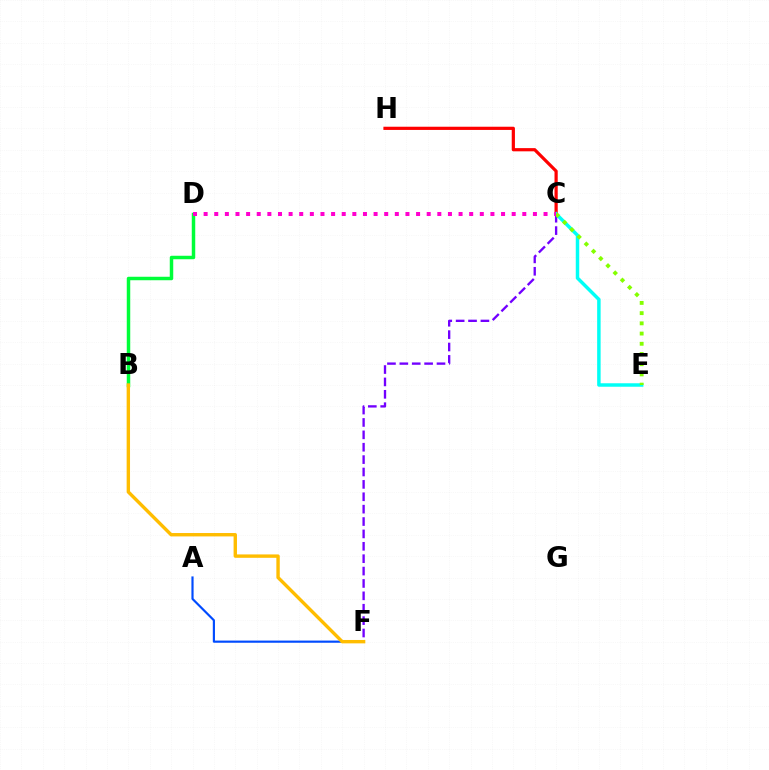{('C', 'H'): [{'color': '#ff0000', 'line_style': 'solid', 'thickness': 2.31}], ('C', 'F'): [{'color': '#7200ff', 'line_style': 'dashed', 'thickness': 1.68}], ('C', 'E'): [{'color': '#00fff6', 'line_style': 'solid', 'thickness': 2.5}, {'color': '#84ff00', 'line_style': 'dotted', 'thickness': 2.77}], ('B', 'D'): [{'color': '#00ff39', 'line_style': 'solid', 'thickness': 2.5}], ('A', 'F'): [{'color': '#004bff', 'line_style': 'solid', 'thickness': 1.56}], ('C', 'D'): [{'color': '#ff00cf', 'line_style': 'dotted', 'thickness': 2.89}], ('B', 'F'): [{'color': '#ffbd00', 'line_style': 'solid', 'thickness': 2.44}]}